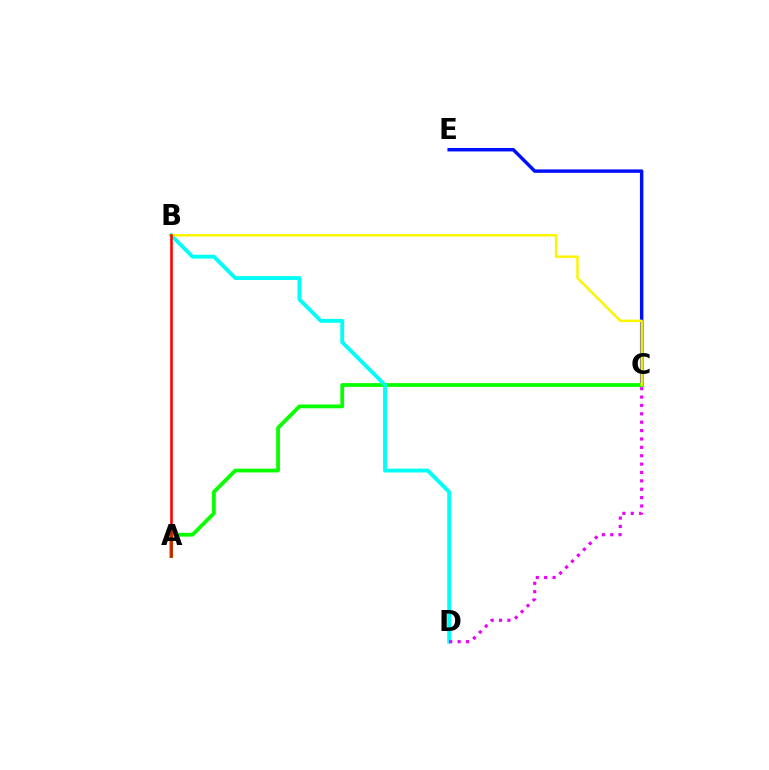{('C', 'E'): [{'color': '#0010ff', 'line_style': 'solid', 'thickness': 2.48}], ('A', 'C'): [{'color': '#08ff00', 'line_style': 'solid', 'thickness': 2.72}], ('B', 'D'): [{'color': '#00fff6', 'line_style': 'solid', 'thickness': 2.78}], ('B', 'C'): [{'color': '#fcf500', 'line_style': 'solid', 'thickness': 1.78}], ('C', 'D'): [{'color': '#ee00ff', 'line_style': 'dotted', 'thickness': 2.28}], ('A', 'B'): [{'color': '#ff0000', 'line_style': 'solid', 'thickness': 1.86}]}